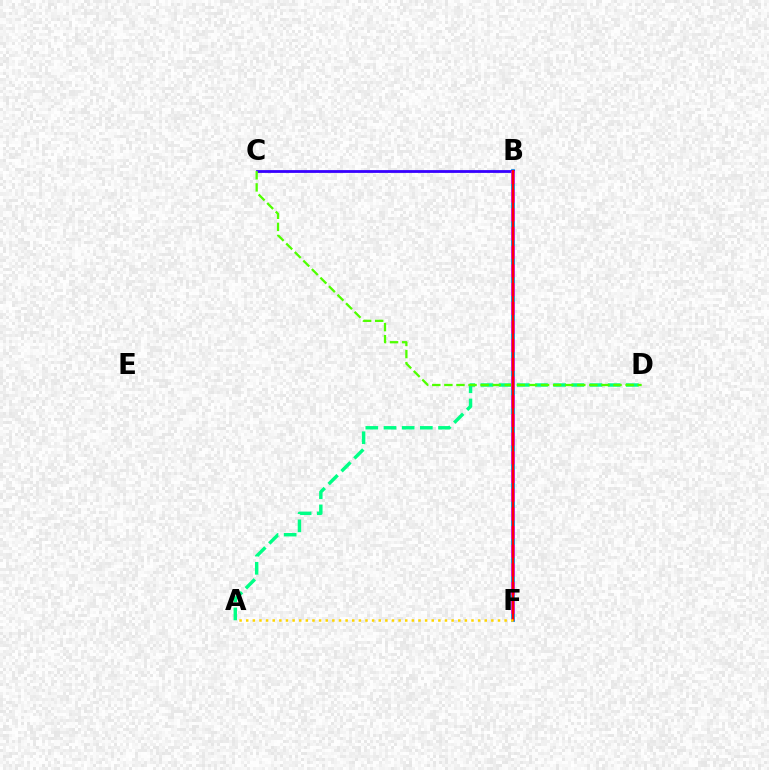{('A', 'D'): [{'color': '#00ff86', 'line_style': 'dashed', 'thickness': 2.47}], ('B', 'F'): [{'color': '#009eff', 'line_style': 'solid', 'thickness': 2.75}, {'color': '#ff00ed', 'line_style': 'dashed', 'thickness': 2.54}, {'color': '#ff0000', 'line_style': 'solid', 'thickness': 1.7}], ('B', 'C'): [{'color': '#3700ff', 'line_style': 'solid', 'thickness': 2.01}], ('C', 'D'): [{'color': '#4fff00', 'line_style': 'dashed', 'thickness': 1.64}], ('A', 'F'): [{'color': '#ffd500', 'line_style': 'dotted', 'thickness': 1.8}]}